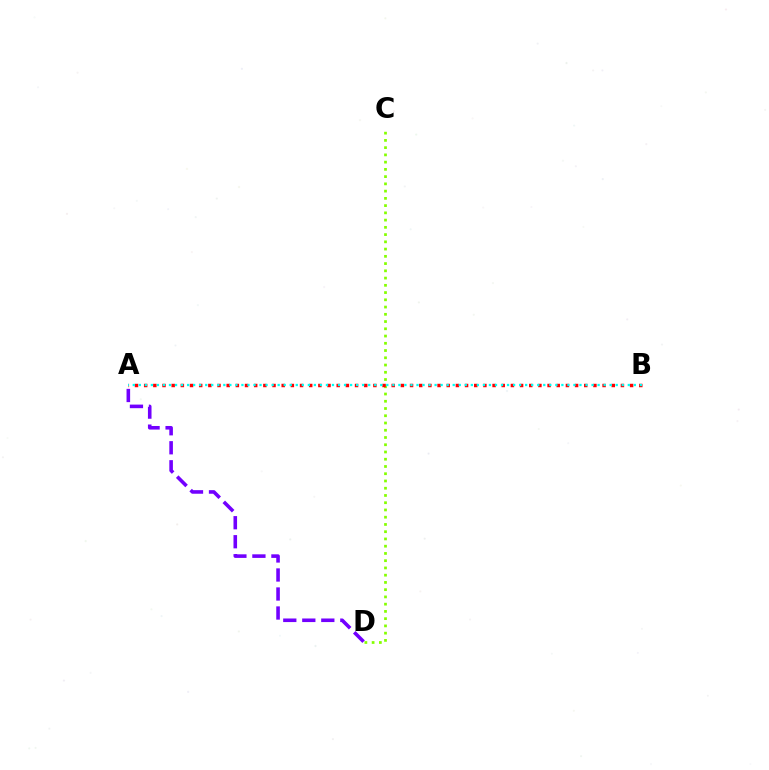{('C', 'D'): [{'color': '#84ff00', 'line_style': 'dotted', 'thickness': 1.97}], ('A', 'B'): [{'color': '#ff0000', 'line_style': 'dotted', 'thickness': 2.49}, {'color': '#00fff6', 'line_style': 'dotted', 'thickness': 1.64}], ('A', 'D'): [{'color': '#7200ff', 'line_style': 'dashed', 'thickness': 2.58}]}